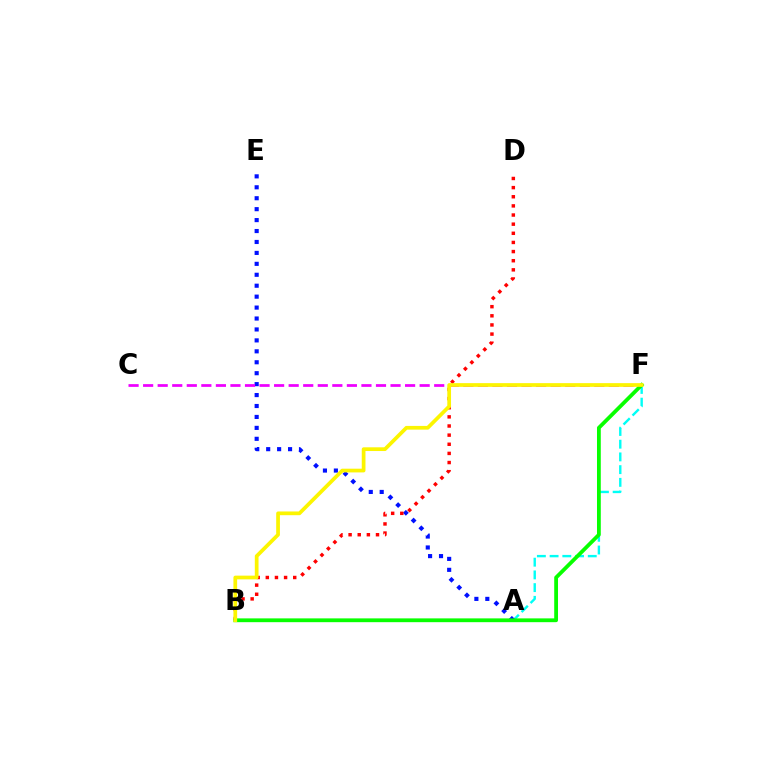{('A', 'F'): [{'color': '#00fff6', 'line_style': 'dashed', 'thickness': 1.73}], ('A', 'E'): [{'color': '#0010ff', 'line_style': 'dotted', 'thickness': 2.97}], ('B', 'D'): [{'color': '#ff0000', 'line_style': 'dotted', 'thickness': 2.48}], ('C', 'F'): [{'color': '#ee00ff', 'line_style': 'dashed', 'thickness': 1.98}], ('B', 'F'): [{'color': '#08ff00', 'line_style': 'solid', 'thickness': 2.73}, {'color': '#fcf500', 'line_style': 'solid', 'thickness': 2.68}]}